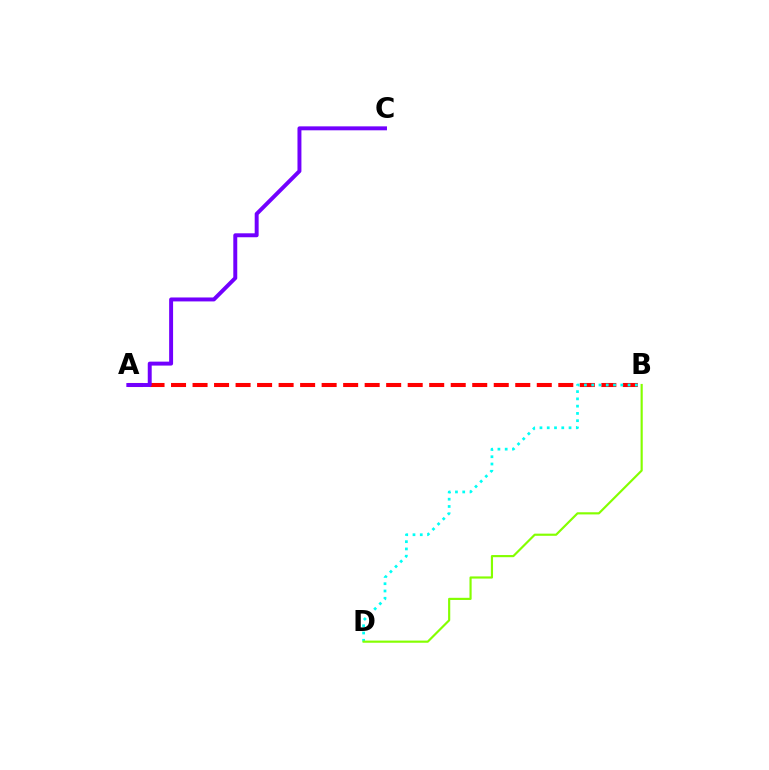{('A', 'B'): [{'color': '#ff0000', 'line_style': 'dashed', 'thickness': 2.92}], ('B', 'D'): [{'color': '#00fff6', 'line_style': 'dotted', 'thickness': 1.98}, {'color': '#84ff00', 'line_style': 'solid', 'thickness': 1.56}], ('A', 'C'): [{'color': '#7200ff', 'line_style': 'solid', 'thickness': 2.84}]}